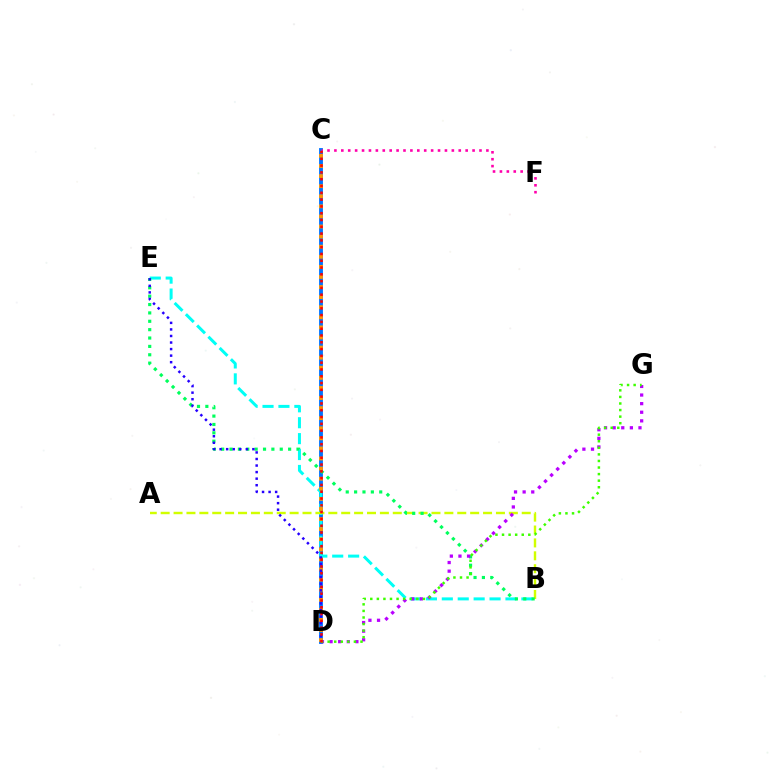{('C', 'D'): [{'color': '#0074ff', 'line_style': 'solid', 'thickness': 2.77}, {'color': '#ff9400', 'line_style': 'dotted', 'thickness': 2.74}, {'color': '#ff0000', 'line_style': 'dotted', 'thickness': 1.85}], ('B', 'E'): [{'color': '#00fff6', 'line_style': 'dashed', 'thickness': 2.16}, {'color': '#00ff5c', 'line_style': 'dotted', 'thickness': 2.27}], ('A', 'B'): [{'color': '#d1ff00', 'line_style': 'dashed', 'thickness': 1.75}], ('D', 'E'): [{'color': '#2500ff', 'line_style': 'dotted', 'thickness': 1.78}], ('D', 'G'): [{'color': '#b900ff', 'line_style': 'dotted', 'thickness': 2.34}, {'color': '#3dff00', 'line_style': 'dotted', 'thickness': 1.79}], ('C', 'F'): [{'color': '#ff00ac', 'line_style': 'dotted', 'thickness': 1.88}]}